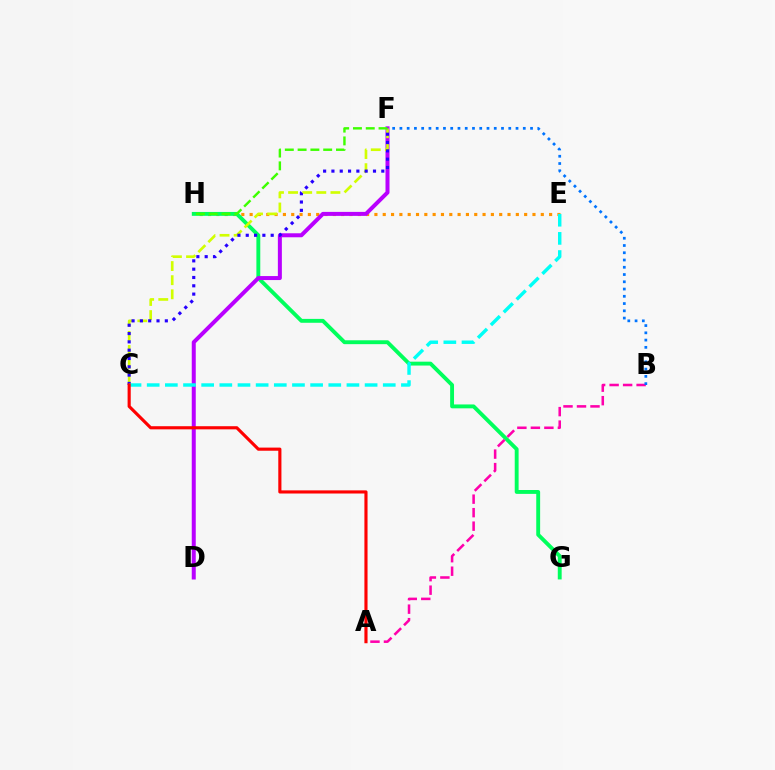{('E', 'H'): [{'color': '#ff9400', 'line_style': 'dotted', 'thickness': 2.26}], ('G', 'H'): [{'color': '#00ff5c', 'line_style': 'solid', 'thickness': 2.79}], ('D', 'F'): [{'color': '#b900ff', 'line_style': 'solid', 'thickness': 2.88}], ('C', 'F'): [{'color': '#d1ff00', 'line_style': 'dashed', 'thickness': 1.92}, {'color': '#2500ff', 'line_style': 'dotted', 'thickness': 2.26}], ('C', 'E'): [{'color': '#00fff6', 'line_style': 'dashed', 'thickness': 2.47}], ('A', 'B'): [{'color': '#ff00ac', 'line_style': 'dashed', 'thickness': 1.83}], ('F', 'H'): [{'color': '#3dff00', 'line_style': 'dashed', 'thickness': 1.74}], ('B', 'F'): [{'color': '#0074ff', 'line_style': 'dotted', 'thickness': 1.97}], ('A', 'C'): [{'color': '#ff0000', 'line_style': 'solid', 'thickness': 2.26}]}